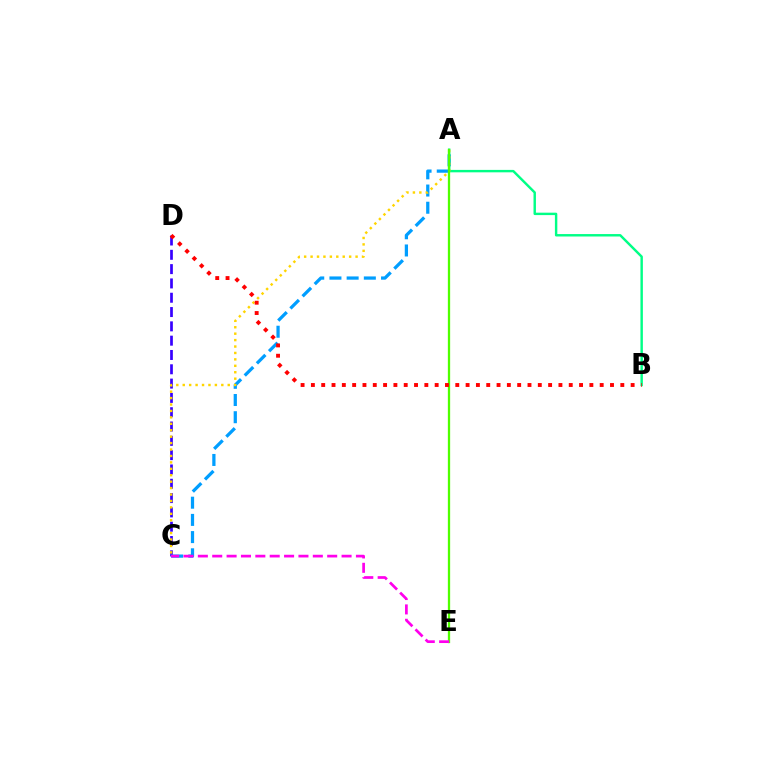{('C', 'D'): [{'color': '#3700ff', 'line_style': 'dashed', 'thickness': 1.94}], ('A', 'C'): [{'color': '#009eff', 'line_style': 'dashed', 'thickness': 2.34}, {'color': '#ffd500', 'line_style': 'dotted', 'thickness': 1.75}], ('A', 'B'): [{'color': '#00ff86', 'line_style': 'solid', 'thickness': 1.75}], ('A', 'E'): [{'color': '#4fff00', 'line_style': 'solid', 'thickness': 1.65}], ('C', 'E'): [{'color': '#ff00ed', 'line_style': 'dashed', 'thickness': 1.95}], ('B', 'D'): [{'color': '#ff0000', 'line_style': 'dotted', 'thickness': 2.8}]}